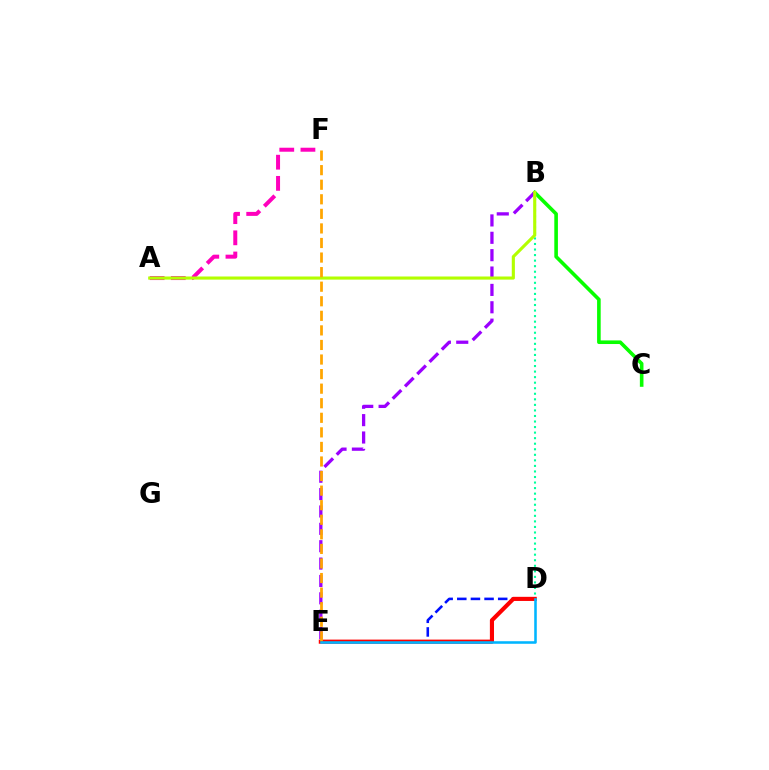{('B', 'C'): [{'color': '#08ff00', 'line_style': 'solid', 'thickness': 2.6}], ('D', 'E'): [{'color': '#0010ff', 'line_style': 'dashed', 'thickness': 1.85}, {'color': '#ff0000', 'line_style': 'solid', 'thickness': 2.97}, {'color': '#00b5ff', 'line_style': 'solid', 'thickness': 1.85}], ('A', 'F'): [{'color': '#ff00bd', 'line_style': 'dashed', 'thickness': 2.88}], ('B', 'E'): [{'color': '#9b00ff', 'line_style': 'dashed', 'thickness': 2.36}], ('B', 'D'): [{'color': '#00ff9d', 'line_style': 'dotted', 'thickness': 1.51}], ('A', 'B'): [{'color': '#b3ff00', 'line_style': 'solid', 'thickness': 2.25}], ('E', 'F'): [{'color': '#ffa500', 'line_style': 'dashed', 'thickness': 1.98}]}